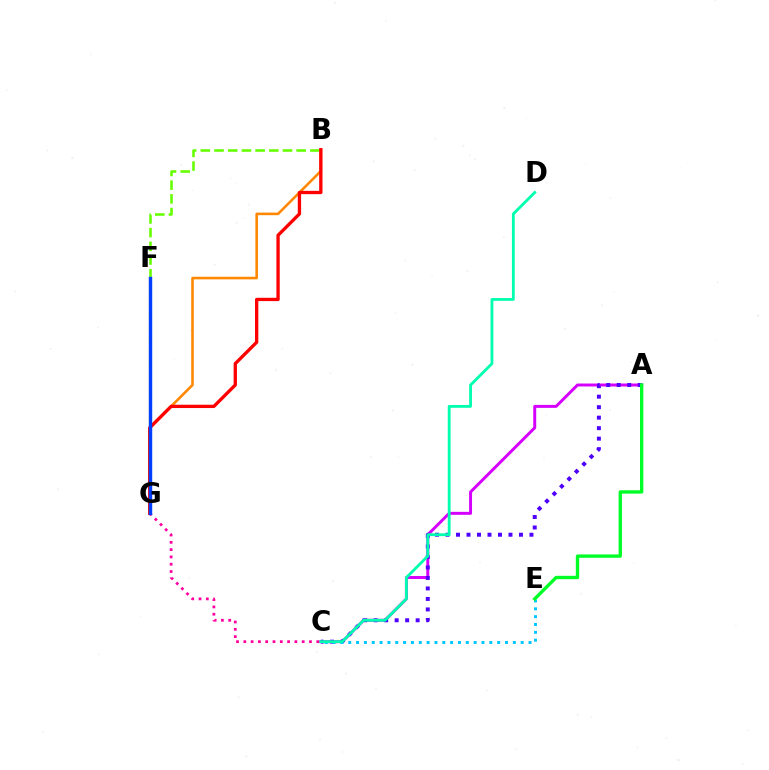{('A', 'C'): [{'color': '#d600ff', 'line_style': 'solid', 'thickness': 2.13}, {'color': '#4f00ff', 'line_style': 'dotted', 'thickness': 2.85}], ('B', 'F'): [{'color': '#66ff00', 'line_style': 'dashed', 'thickness': 1.86}], ('F', 'G'): [{'color': '#eeff00', 'line_style': 'dashed', 'thickness': 1.57}, {'color': '#003fff', 'line_style': 'solid', 'thickness': 2.46}], ('C', 'E'): [{'color': '#00c7ff', 'line_style': 'dotted', 'thickness': 2.13}], ('C', 'G'): [{'color': '#ff00a0', 'line_style': 'dotted', 'thickness': 1.98}], ('B', 'G'): [{'color': '#ff8800', 'line_style': 'solid', 'thickness': 1.86}, {'color': '#ff0000', 'line_style': 'solid', 'thickness': 2.39}], ('A', 'E'): [{'color': '#00ff27', 'line_style': 'solid', 'thickness': 2.42}], ('C', 'D'): [{'color': '#00ffaf', 'line_style': 'solid', 'thickness': 2.03}]}